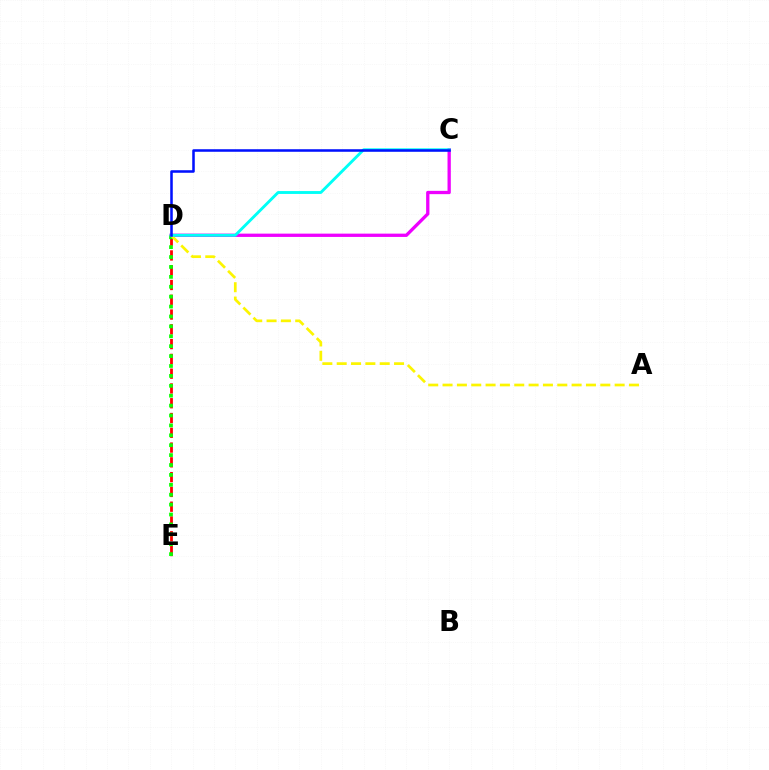{('D', 'E'): [{'color': '#ff0000', 'line_style': 'dashed', 'thickness': 2.01}, {'color': '#08ff00', 'line_style': 'dotted', 'thickness': 2.69}], ('C', 'D'): [{'color': '#ee00ff', 'line_style': 'solid', 'thickness': 2.37}, {'color': '#00fff6', 'line_style': 'solid', 'thickness': 2.07}, {'color': '#0010ff', 'line_style': 'solid', 'thickness': 1.83}], ('A', 'D'): [{'color': '#fcf500', 'line_style': 'dashed', 'thickness': 1.95}]}